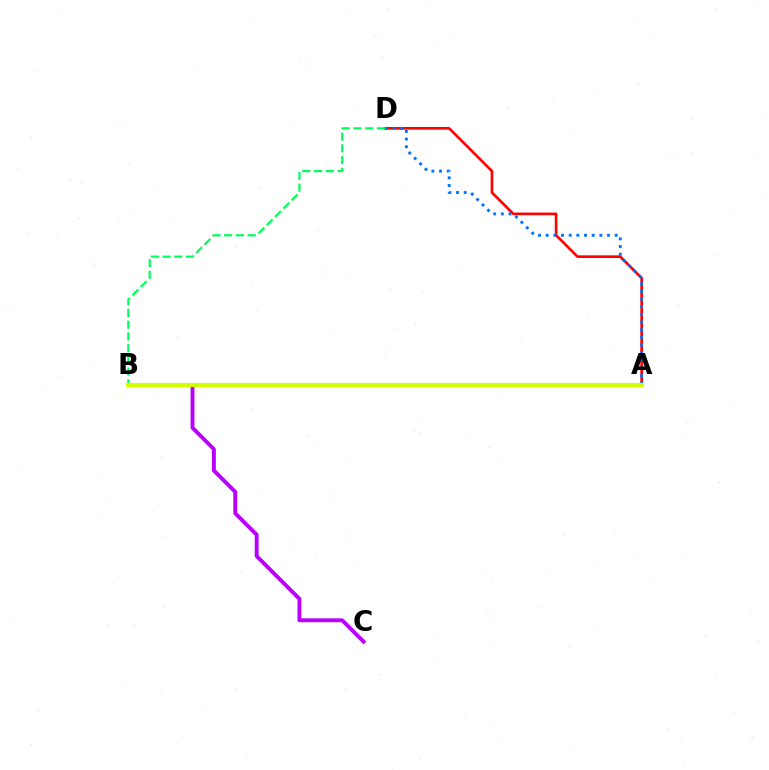{('A', 'D'): [{'color': '#ff0000', 'line_style': 'solid', 'thickness': 1.92}, {'color': '#0074ff', 'line_style': 'dotted', 'thickness': 2.08}], ('B', 'C'): [{'color': '#b900ff', 'line_style': 'solid', 'thickness': 2.8}], ('B', 'D'): [{'color': '#00ff5c', 'line_style': 'dashed', 'thickness': 1.59}], ('A', 'B'): [{'color': '#d1ff00', 'line_style': 'solid', 'thickness': 2.97}]}